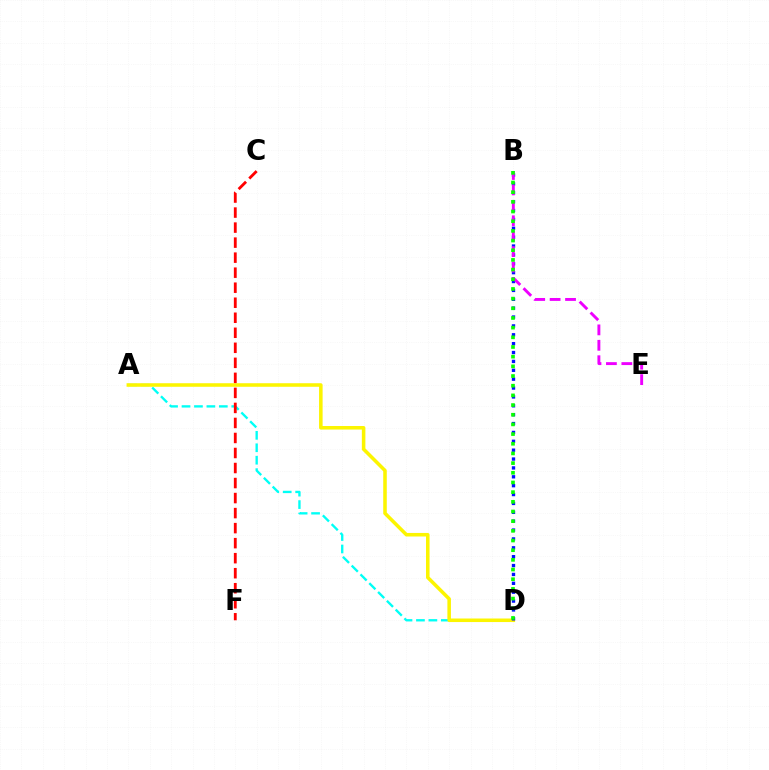{('A', 'D'): [{'color': '#00fff6', 'line_style': 'dashed', 'thickness': 1.69}, {'color': '#fcf500', 'line_style': 'solid', 'thickness': 2.55}], ('B', 'D'): [{'color': '#0010ff', 'line_style': 'dotted', 'thickness': 2.41}, {'color': '#08ff00', 'line_style': 'dotted', 'thickness': 2.63}], ('B', 'E'): [{'color': '#ee00ff', 'line_style': 'dashed', 'thickness': 2.09}], ('C', 'F'): [{'color': '#ff0000', 'line_style': 'dashed', 'thickness': 2.04}]}